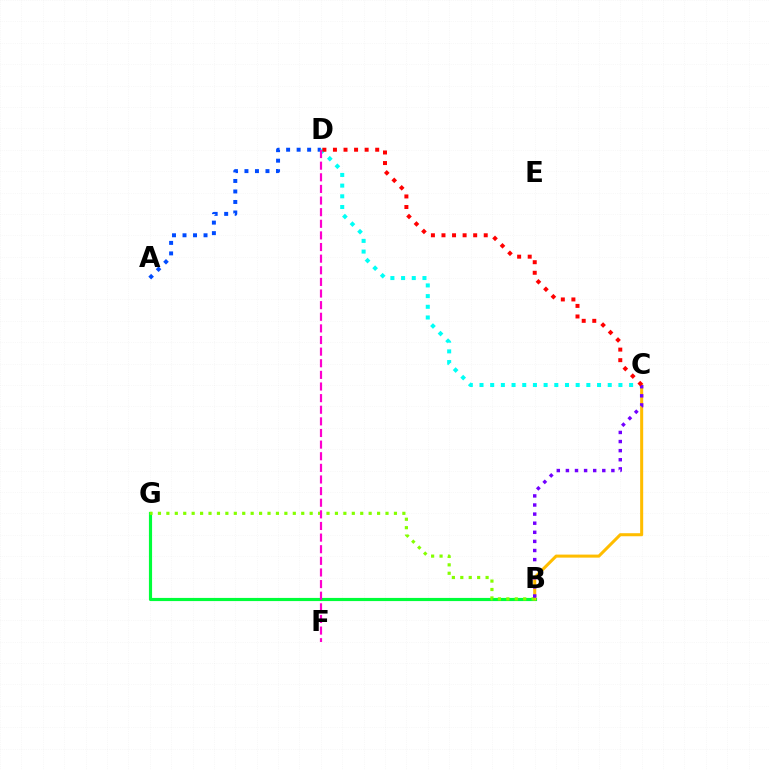{('B', 'G'): [{'color': '#00ff39', 'line_style': 'solid', 'thickness': 2.27}, {'color': '#84ff00', 'line_style': 'dotted', 'thickness': 2.29}], ('B', 'C'): [{'color': '#ffbd00', 'line_style': 'solid', 'thickness': 2.19}, {'color': '#7200ff', 'line_style': 'dotted', 'thickness': 2.47}], ('A', 'D'): [{'color': '#004bff', 'line_style': 'dotted', 'thickness': 2.86}], ('C', 'D'): [{'color': '#00fff6', 'line_style': 'dotted', 'thickness': 2.9}, {'color': '#ff0000', 'line_style': 'dotted', 'thickness': 2.87}], ('D', 'F'): [{'color': '#ff00cf', 'line_style': 'dashed', 'thickness': 1.58}]}